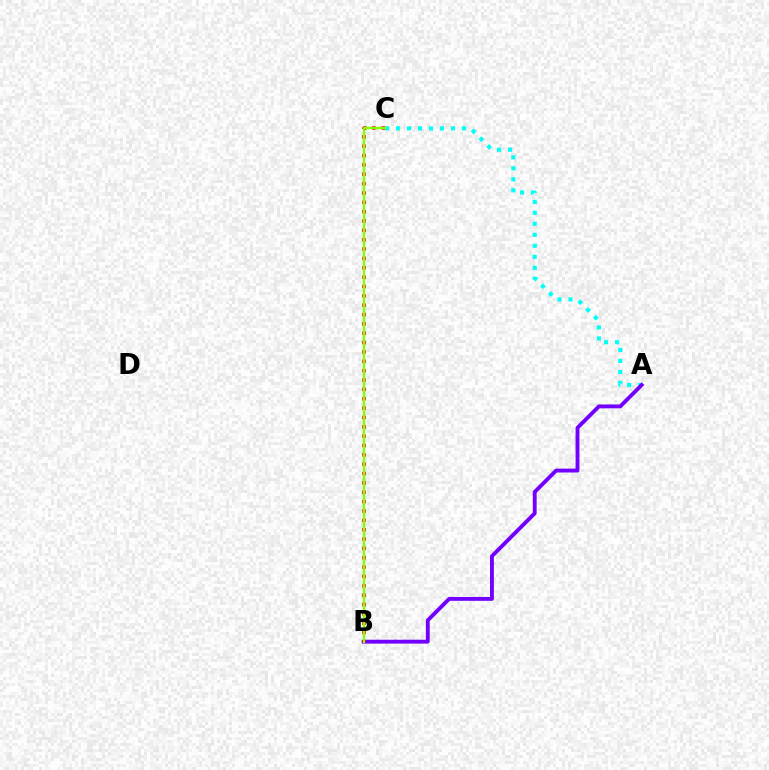{('A', 'C'): [{'color': '#00fff6', 'line_style': 'dotted', 'thickness': 2.98}], ('A', 'B'): [{'color': '#7200ff', 'line_style': 'solid', 'thickness': 2.79}], ('B', 'C'): [{'color': '#ff0000', 'line_style': 'dotted', 'thickness': 2.54}, {'color': '#84ff00', 'line_style': 'solid', 'thickness': 1.69}]}